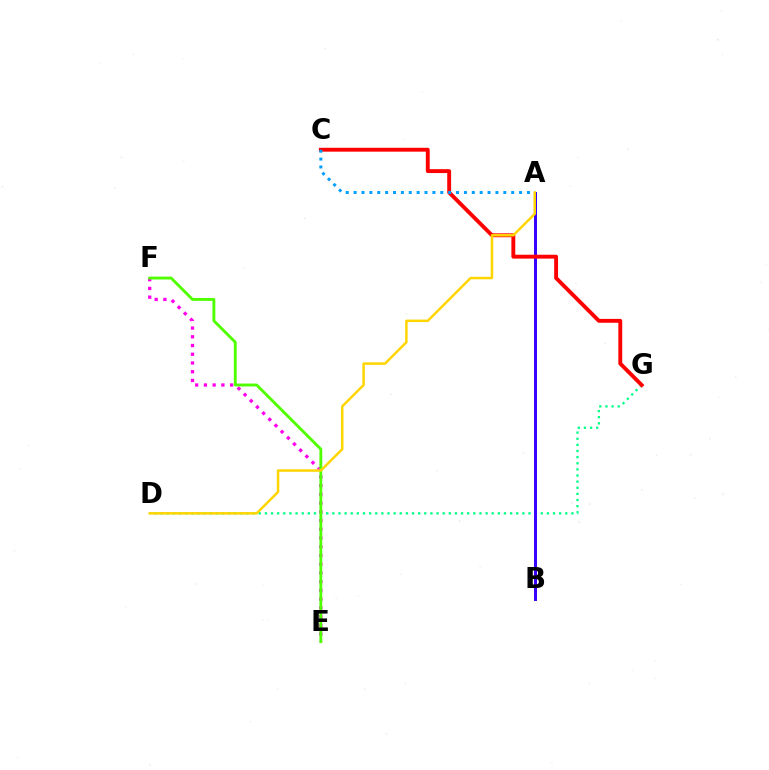{('D', 'G'): [{'color': '#00ff86', 'line_style': 'dotted', 'thickness': 1.67}], ('E', 'F'): [{'color': '#ff00ed', 'line_style': 'dotted', 'thickness': 2.37}, {'color': '#4fff00', 'line_style': 'solid', 'thickness': 2.07}], ('A', 'B'): [{'color': '#3700ff', 'line_style': 'solid', 'thickness': 2.14}], ('C', 'G'): [{'color': '#ff0000', 'line_style': 'solid', 'thickness': 2.79}], ('A', 'C'): [{'color': '#009eff', 'line_style': 'dotted', 'thickness': 2.14}], ('A', 'D'): [{'color': '#ffd500', 'line_style': 'solid', 'thickness': 1.79}]}